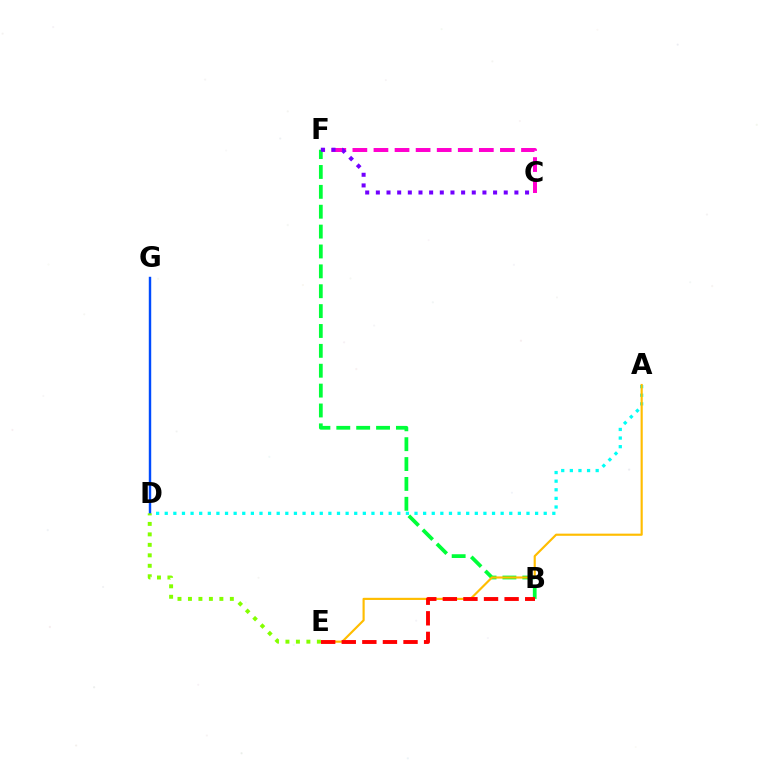{('C', 'F'): [{'color': '#ff00cf', 'line_style': 'dashed', 'thickness': 2.86}, {'color': '#7200ff', 'line_style': 'dotted', 'thickness': 2.9}], ('A', 'D'): [{'color': '#00fff6', 'line_style': 'dotted', 'thickness': 2.34}], ('D', 'G'): [{'color': '#004bff', 'line_style': 'solid', 'thickness': 1.75}], ('B', 'F'): [{'color': '#00ff39', 'line_style': 'dashed', 'thickness': 2.7}], ('A', 'E'): [{'color': '#ffbd00', 'line_style': 'solid', 'thickness': 1.55}], ('B', 'E'): [{'color': '#ff0000', 'line_style': 'dashed', 'thickness': 2.8}], ('D', 'E'): [{'color': '#84ff00', 'line_style': 'dotted', 'thickness': 2.85}]}